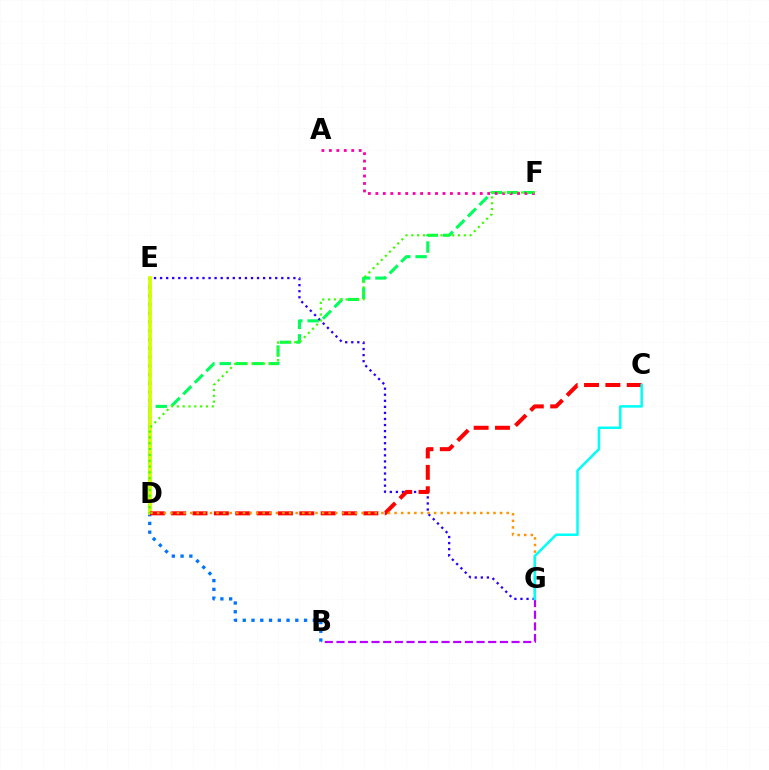{('D', 'F'): [{'color': '#00ff5c', 'line_style': 'dashed', 'thickness': 2.22}, {'color': '#3dff00', 'line_style': 'dotted', 'thickness': 1.58}], ('A', 'F'): [{'color': '#ff00ac', 'line_style': 'dotted', 'thickness': 2.03}], ('E', 'G'): [{'color': '#2500ff', 'line_style': 'dotted', 'thickness': 1.65}], ('B', 'G'): [{'color': '#b900ff', 'line_style': 'dashed', 'thickness': 1.59}], ('B', 'E'): [{'color': '#0074ff', 'line_style': 'dotted', 'thickness': 2.38}], ('D', 'E'): [{'color': '#d1ff00', 'line_style': 'solid', 'thickness': 2.69}], ('C', 'D'): [{'color': '#ff0000', 'line_style': 'dashed', 'thickness': 2.9}], ('D', 'G'): [{'color': '#ff9400', 'line_style': 'dotted', 'thickness': 1.79}], ('C', 'G'): [{'color': '#00fff6', 'line_style': 'solid', 'thickness': 1.8}]}